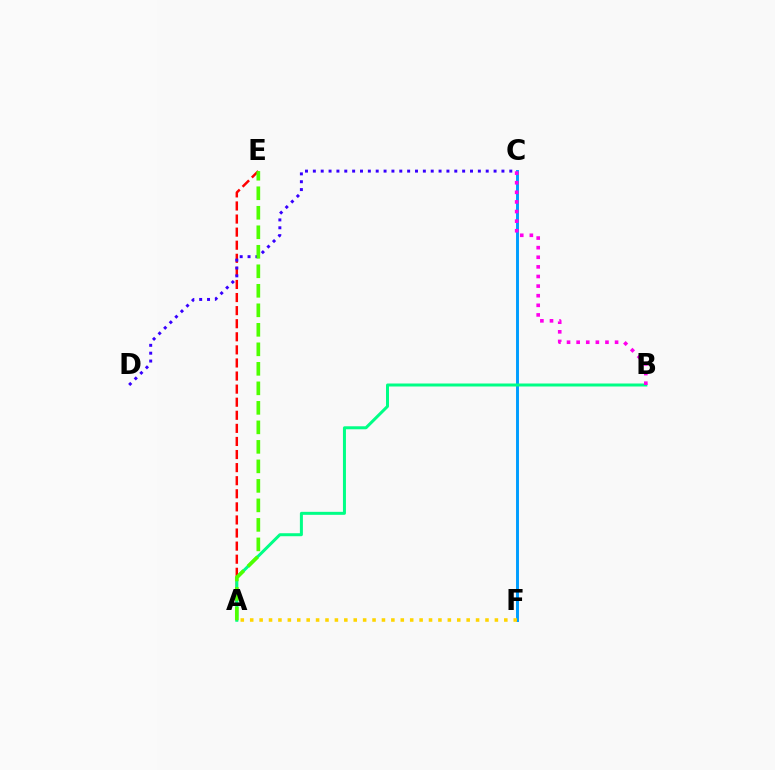{('A', 'E'): [{'color': '#ff0000', 'line_style': 'dashed', 'thickness': 1.78}, {'color': '#4fff00', 'line_style': 'dashed', 'thickness': 2.65}], ('C', 'D'): [{'color': '#3700ff', 'line_style': 'dotted', 'thickness': 2.13}], ('C', 'F'): [{'color': '#009eff', 'line_style': 'solid', 'thickness': 2.12}], ('A', 'B'): [{'color': '#00ff86', 'line_style': 'solid', 'thickness': 2.16}], ('B', 'C'): [{'color': '#ff00ed', 'line_style': 'dotted', 'thickness': 2.61}], ('A', 'F'): [{'color': '#ffd500', 'line_style': 'dotted', 'thickness': 2.56}]}